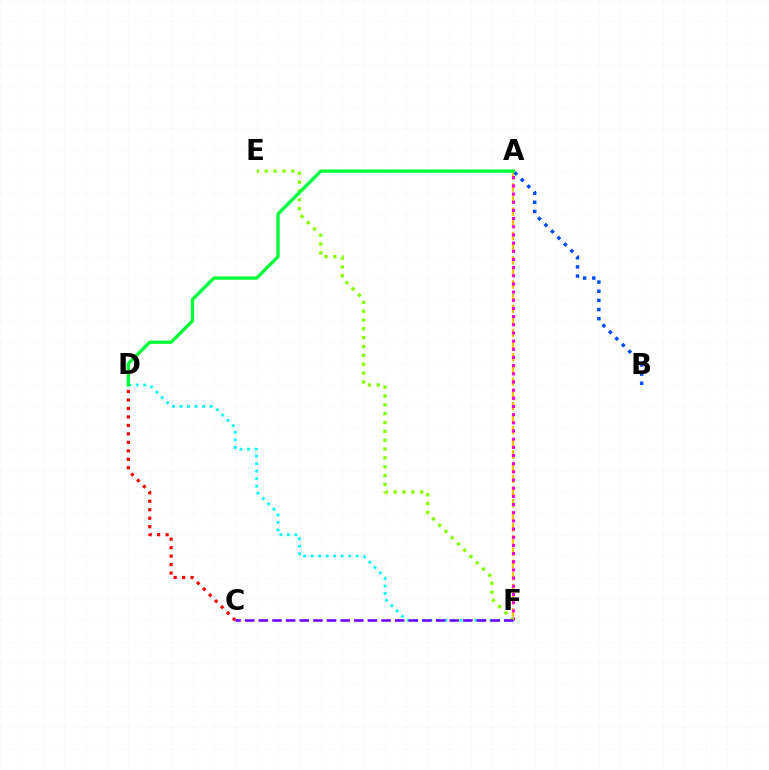{('A', 'F'): [{'color': '#ffbd00', 'line_style': 'dashed', 'thickness': 1.65}, {'color': '#ff00cf', 'line_style': 'dotted', 'thickness': 2.22}], ('C', 'D'): [{'color': '#ff0000', 'line_style': 'dotted', 'thickness': 2.3}], ('A', 'B'): [{'color': '#004bff', 'line_style': 'dotted', 'thickness': 2.48}], ('D', 'F'): [{'color': '#00fff6', 'line_style': 'dotted', 'thickness': 2.04}], ('E', 'F'): [{'color': '#84ff00', 'line_style': 'dotted', 'thickness': 2.4}], ('C', 'F'): [{'color': '#7200ff', 'line_style': 'dashed', 'thickness': 1.85}], ('A', 'D'): [{'color': '#00ff39', 'line_style': 'solid', 'thickness': 2.4}]}